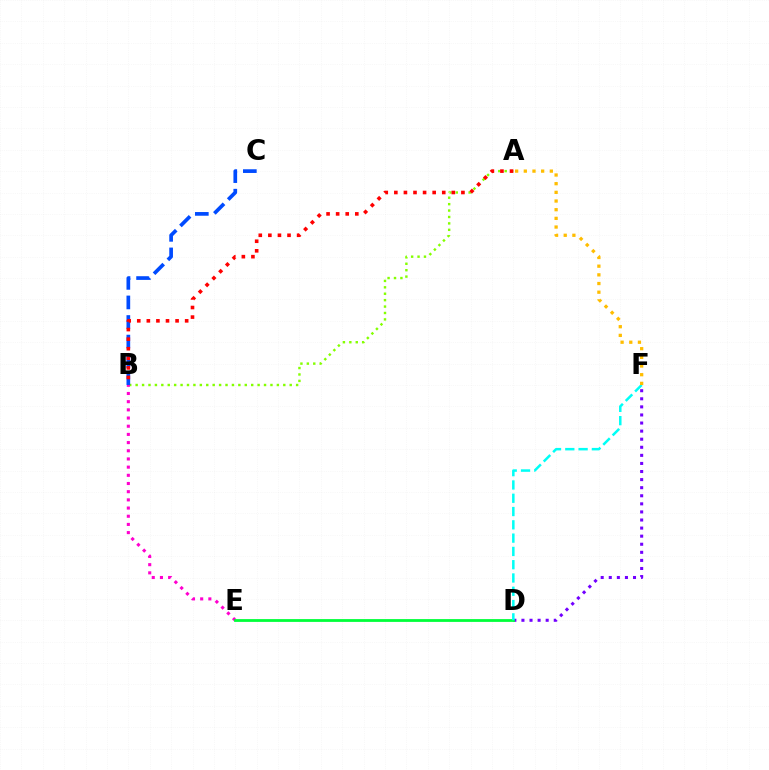{('A', 'B'): [{'color': '#84ff00', 'line_style': 'dotted', 'thickness': 1.74}, {'color': '#ff0000', 'line_style': 'dotted', 'thickness': 2.6}], ('D', 'F'): [{'color': '#7200ff', 'line_style': 'dotted', 'thickness': 2.2}, {'color': '#00fff6', 'line_style': 'dashed', 'thickness': 1.81}], ('B', 'C'): [{'color': '#004bff', 'line_style': 'dashed', 'thickness': 2.66}], ('B', 'E'): [{'color': '#ff00cf', 'line_style': 'dotted', 'thickness': 2.22}], ('D', 'E'): [{'color': '#00ff39', 'line_style': 'solid', 'thickness': 2.01}], ('A', 'F'): [{'color': '#ffbd00', 'line_style': 'dotted', 'thickness': 2.36}]}